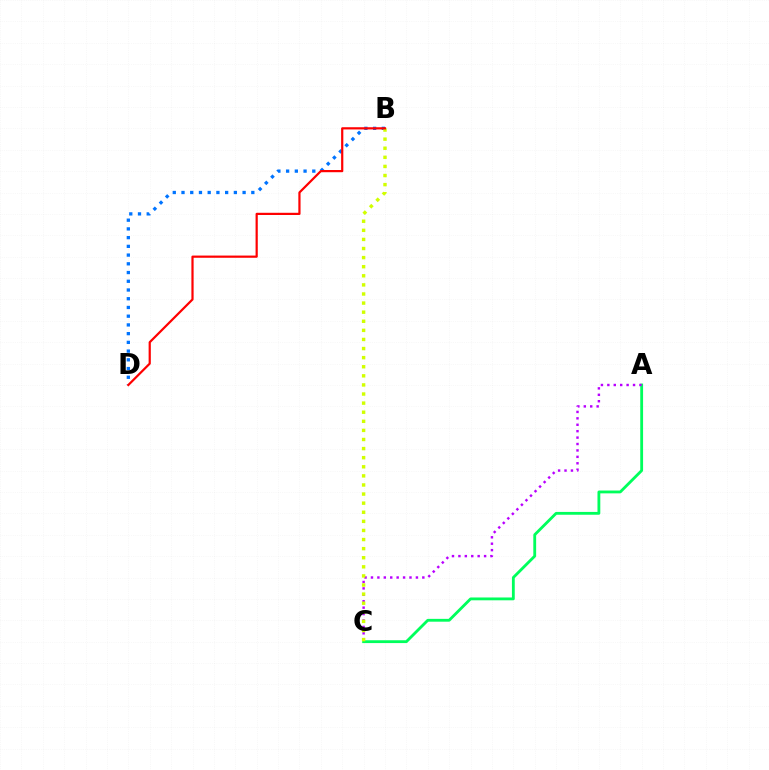{('A', 'C'): [{'color': '#00ff5c', 'line_style': 'solid', 'thickness': 2.03}, {'color': '#b900ff', 'line_style': 'dotted', 'thickness': 1.74}], ('B', 'D'): [{'color': '#0074ff', 'line_style': 'dotted', 'thickness': 2.37}, {'color': '#ff0000', 'line_style': 'solid', 'thickness': 1.59}], ('B', 'C'): [{'color': '#d1ff00', 'line_style': 'dotted', 'thickness': 2.47}]}